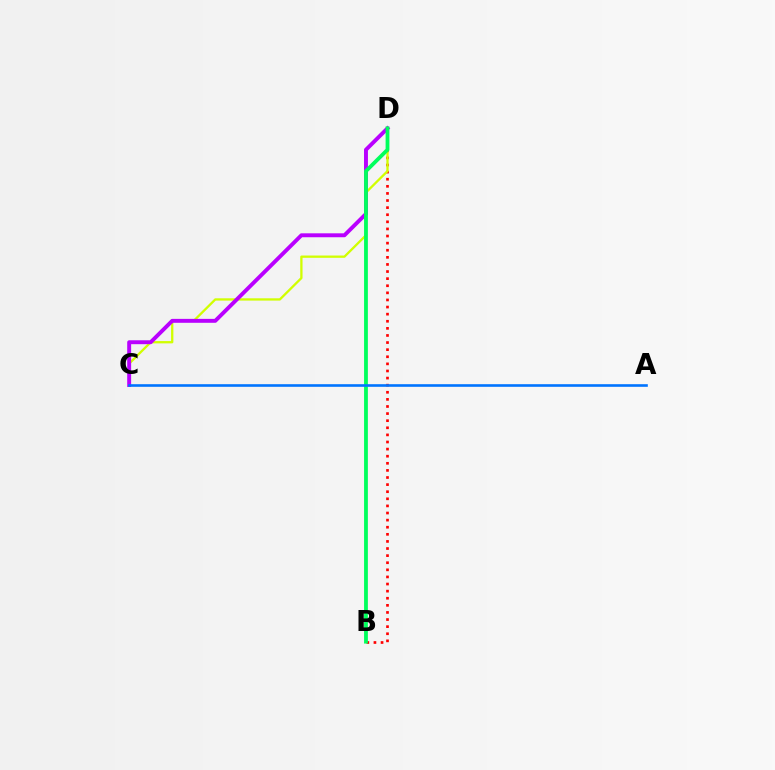{('B', 'D'): [{'color': '#ff0000', 'line_style': 'dotted', 'thickness': 1.93}, {'color': '#00ff5c', 'line_style': 'solid', 'thickness': 2.74}], ('C', 'D'): [{'color': '#d1ff00', 'line_style': 'solid', 'thickness': 1.65}, {'color': '#b900ff', 'line_style': 'solid', 'thickness': 2.82}], ('A', 'C'): [{'color': '#0074ff', 'line_style': 'solid', 'thickness': 1.88}]}